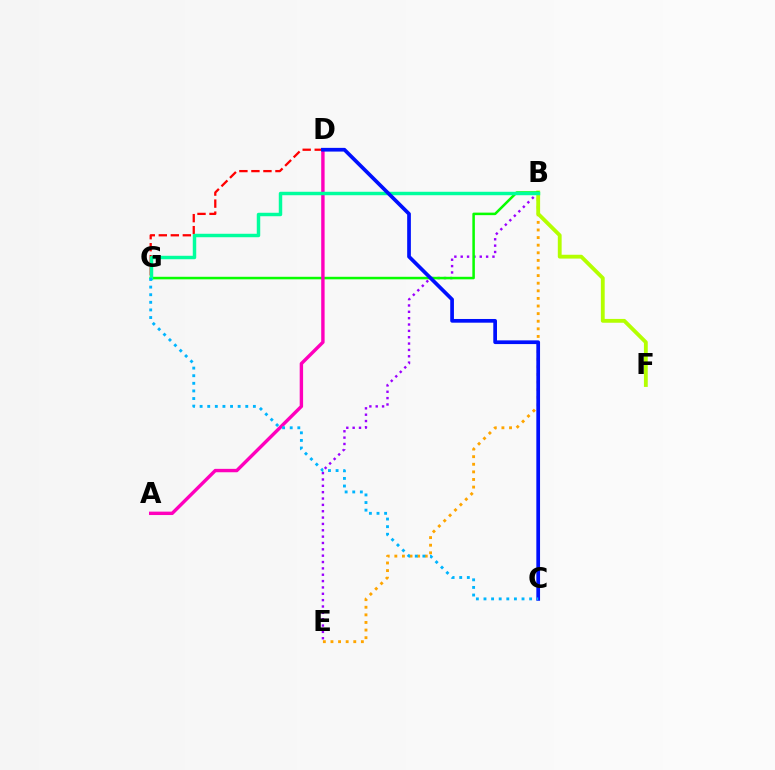{('B', 'E'): [{'color': '#ffa500', 'line_style': 'dotted', 'thickness': 2.07}, {'color': '#9b00ff', 'line_style': 'dotted', 'thickness': 1.73}], ('D', 'G'): [{'color': '#ff0000', 'line_style': 'dashed', 'thickness': 1.63}], ('B', 'F'): [{'color': '#b3ff00', 'line_style': 'solid', 'thickness': 2.75}], ('B', 'G'): [{'color': '#08ff00', 'line_style': 'solid', 'thickness': 1.82}, {'color': '#00ff9d', 'line_style': 'solid', 'thickness': 2.49}], ('A', 'D'): [{'color': '#ff00bd', 'line_style': 'solid', 'thickness': 2.45}], ('C', 'D'): [{'color': '#0010ff', 'line_style': 'solid', 'thickness': 2.67}], ('C', 'G'): [{'color': '#00b5ff', 'line_style': 'dotted', 'thickness': 2.07}]}